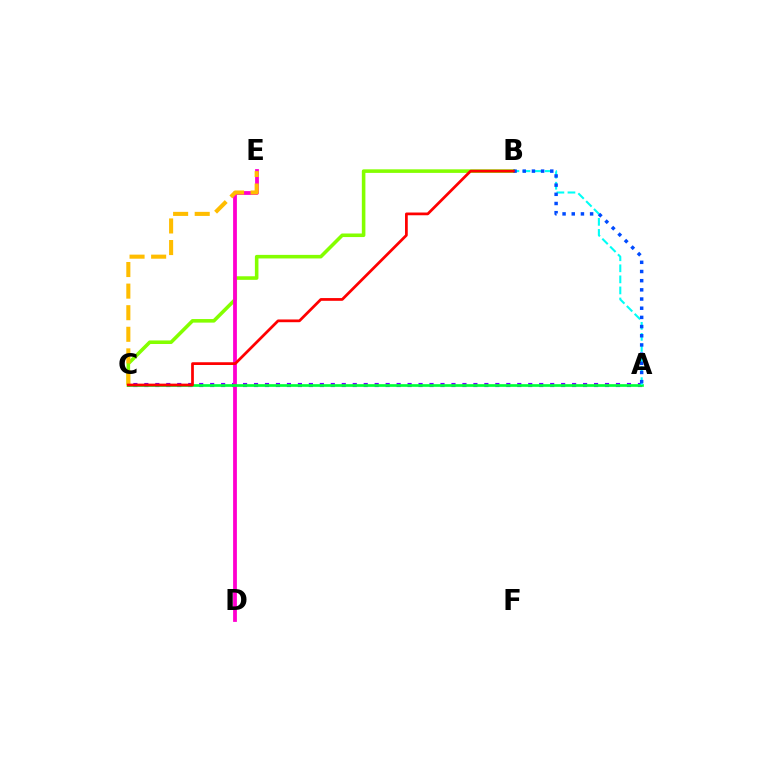{('B', 'C'): [{'color': '#84ff00', 'line_style': 'solid', 'thickness': 2.57}, {'color': '#ff0000', 'line_style': 'solid', 'thickness': 1.97}], ('A', 'C'): [{'color': '#7200ff', 'line_style': 'dotted', 'thickness': 2.98}, {'color': '#00ff39', 'line_style': 'solid', 'thickness': 1.93}], ('D', 'E'): [{'color': '#ff00cf', 'line_style': 'solid', 'thickness': 2.73}], ('C', 'E'): [{'color': '#ffbd00', 'line_style': 'dashed', 'thickness': 2.93}], ('A', 'B'): [{'color': '#00fff6', 'line_style': 'dashed', 'thickness': 1.5}, {'color': '#004bff', 'line_style': 'dotted', 'thickness': 2.49}]}